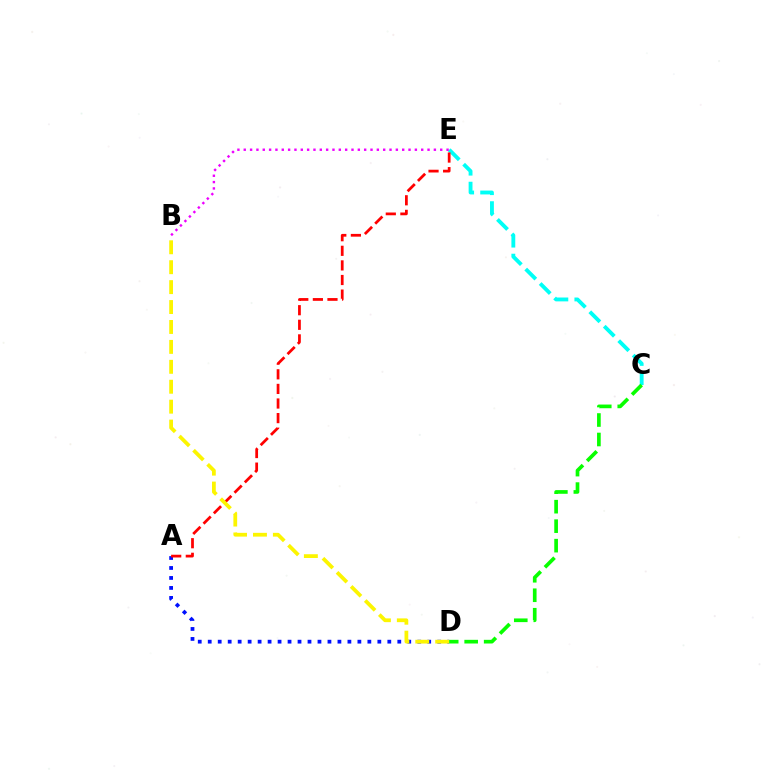{('C', 'E'): [{'color': '#00fff6', 'line_style': 'dashed', 'thickness': 2.78}], ('B', 'E'): [{'color': '#ee00ff', 'line_style': 'dotted', 'thickness': 1.72}], ('A', 'D'): [{'color': '#0010ff', 'line_style': 'dotted', 'thickness': 2.71}], ('A', 'E'): [{'color': '#ff0000', 'line_style': 'dashed', 'thickness': 1.98}], ('B', 'D'): [{'color': '#fcf500', 'line_style': 'dashed', 'thickness': 2.71}], ('C', 'D'): [{'color': '#08ff00', 'line_style': 'dashed', 'thickness': 2.65}]}